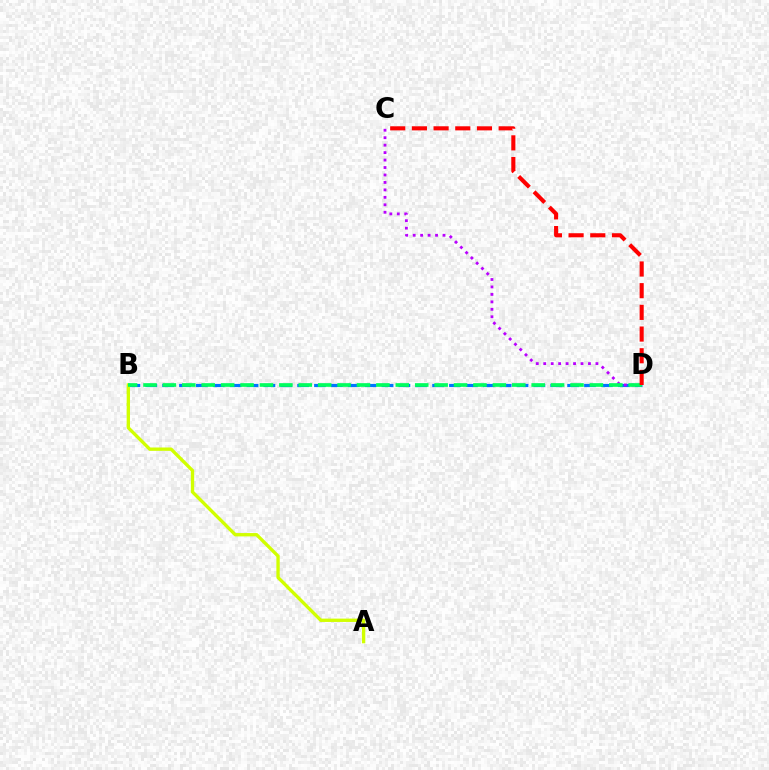{('B', 'D'): [{'color': '#0074ff', 'line_style': 'dashed', 'thickness': 2.29}, {'color': '#00ff5c', 'line_style': 'dashed', 'thickness': 2.64}], ('A', 'B'): [{'color': '#d1ff00', 'line_style': 'solid', 'thickness': 2.4}], ('C', 'D'): [{'color': '#b900ff', 'line_style': 'dotted', 'thickness': 2.03}, {'color': '#ff0000', 'line_style': 'dashed', 'thickness': 2.95}]}